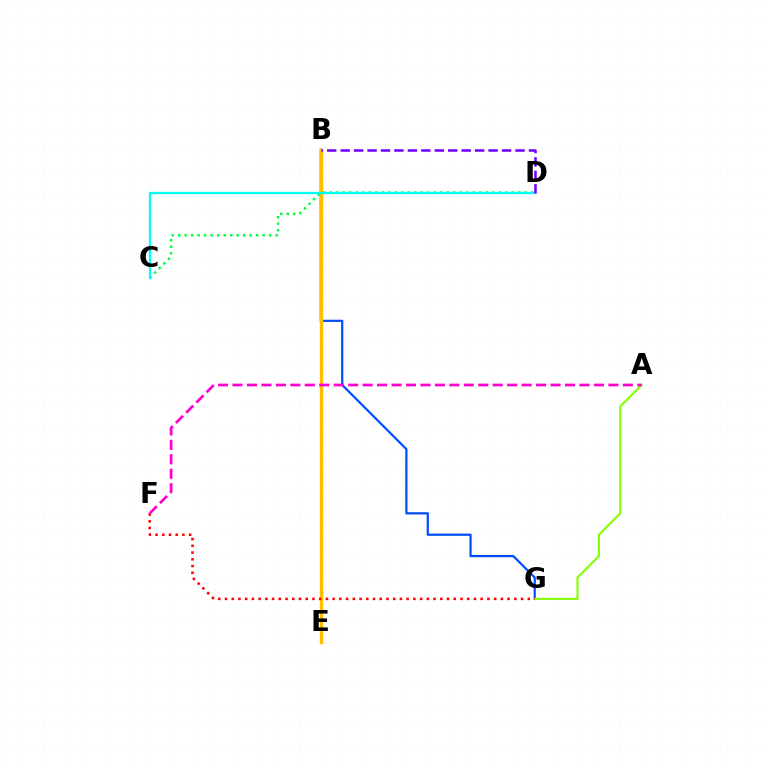{('B', 'G'): [{'color': '#004bff', 'line_style': 'solid', 'thickness': 1.58}], ('B', 'E'): [{'color': '#ffbd00', 'line_style': 'solid', 'thickness': 2.44}], ('C', 'D'): [{'color': '#00ff39', 'line_style': 'dotted', 'thickness': 1.77}, {'color': '#00fff6', 'line_style': 'solid', 'thickness': 1.64}], ('A', 'G'): [{'color': '#84ff00', 'line_style': 'solid', 'thickness': 1.53}], ('F', 'G'): [{'color': '#ff0000', 'line_style': 'dotted', 'thickness': 1.83}], ('A', 'F'): [{'color': '#ff00cf', 'line_style': 'dashed', 'thickness': 1.96}], ('B', 'D'): [{'color': '#7200ff', 'line_style': 'dashed', 'thickness': 1.83}]}